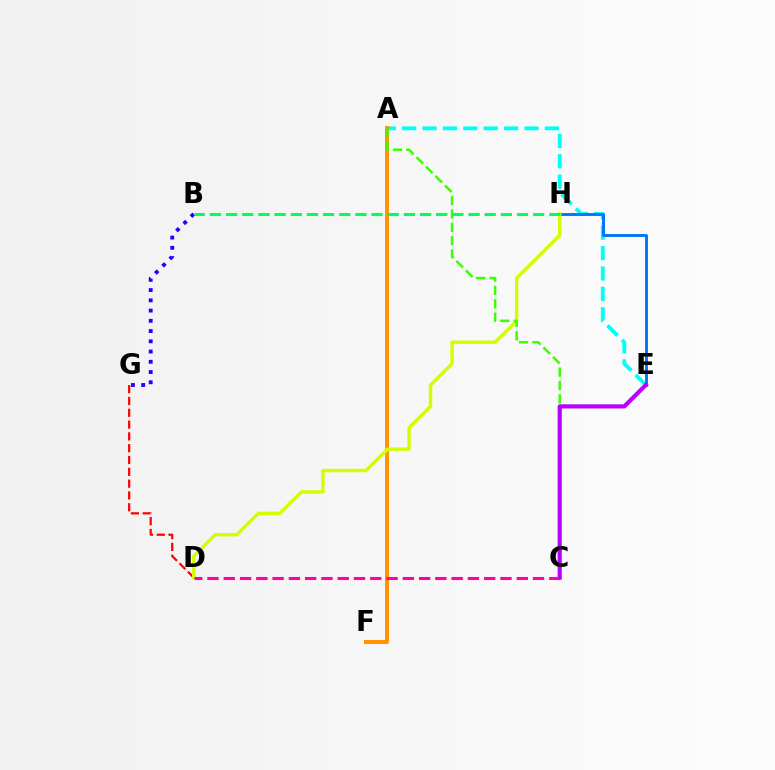{('A', 'E'): [{'color': '#00fff6', 'line_style': 'dashed', 'thickness': 2.77}], ('D', 'G'): [{'color': '#ff0000', 'line_style': 'dashed', 'thickness': 1.6}], ('A', 'F'): [{'color': '#ff9400', 'line_style': 'solid', 'thickness': 2.87}], ('E', 'H'): [{'color': '#0074ff', 'line_style': 'solid', 'thickness': 2.08}], ('D', 'H'): [{'color': '#d1ff00', 'line_style': 'solid', 'thickness': 2.45}], ('A', 'C'): [{'color': '#3dff00', 'line_style': 'dashed', 'thickness': 1.82}], ('C', 'D'): [{'color': '#ff00ac', 'line_style': 'dashed', 'thickness': 2.21}], ('B', 'G'): [{'color': '#2500ff', 'line_style': 'dotted', 'thickness': 2.78}], ('B', 'H'): [{'color': '#00ff5c', 'line_style': 'dashed', 'thickness': 2.2}], ('C', 'E'): [{'color': '#b900ff', 'line_style': 'solid', 'thickness': 2.99}]}